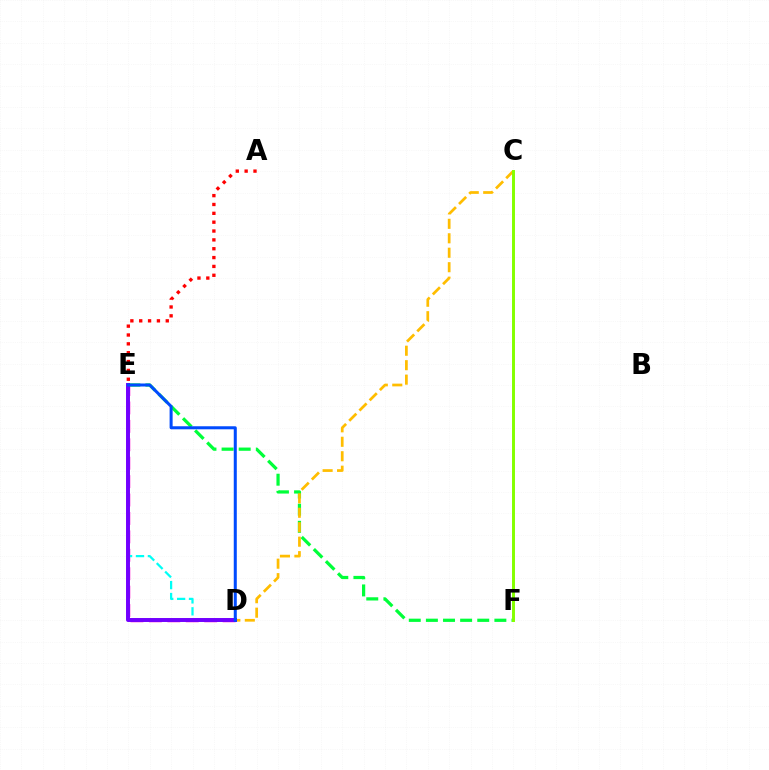{('A', 'E'): [{'color': '#ff0000', 'line_style': 'dotted', 'thickness': 2.4}], ('E', 'F'): [{'color': '#00ff39', 'line_style': 'dashed', 'thickness': 2.33}], ('C', 'D'): [{'color': '#ffbd00', 'line_style': 'dashed', 'thickness': 1.96}], ('C', 'F'): [{'color': '#84ff00', 'line_style': 'solid', 'thickness': 2.13}], ('D', 'E'): [{'color': '#ff00cf', 'line_style': 'dashed', 'thickness': 2.5}, {'color': '#00fff6', 'line_style': 'dashed', 'thickness': 1.62}, {'color': '#7200ff', 'line_style': 'solid', 'thickness': 2.85}, {'color': '#004bff', 'line_style': 'solid', 'thickness': 2.18}]}